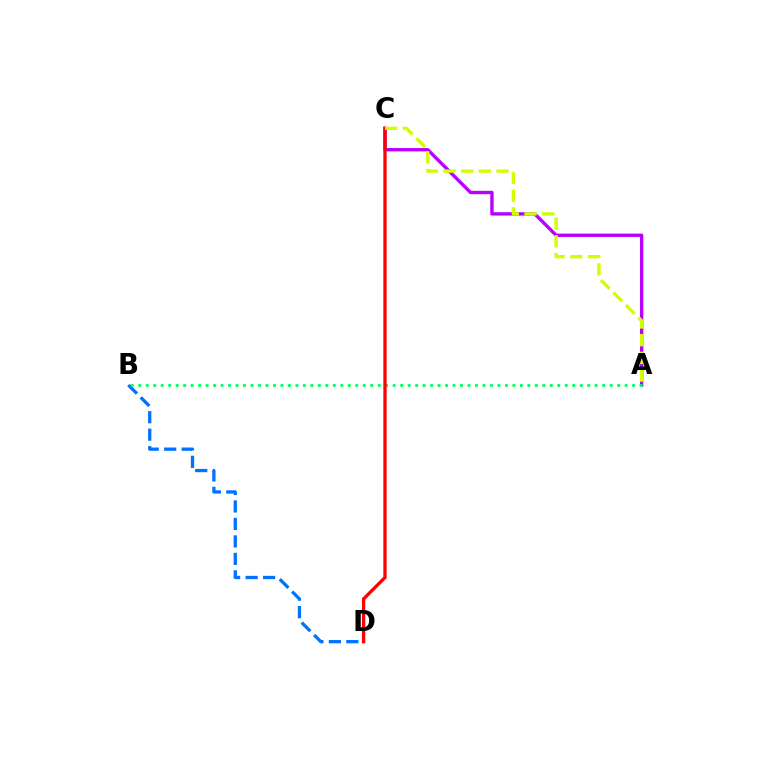{('B', 'D'): [{'color': '#0074ff', 'line_style': 'dashed', 'thickness': 2.37}], ('A', 'C'): [{'color': '#b900ff', 'line_style': 'solid', 'thickness': 2.42}, {'color': '#d1ff00', 'line_style': 'dashed', 'thickness': 2.4}], ('A', 'B'): [{'color': '#00ff5c', 'line_style': 'dotted', 'thickness': 2.03}], ('C', 'D'): [{'color': '#ff0000', 'line_style': 'solid', 'thickness': 2.39}]}